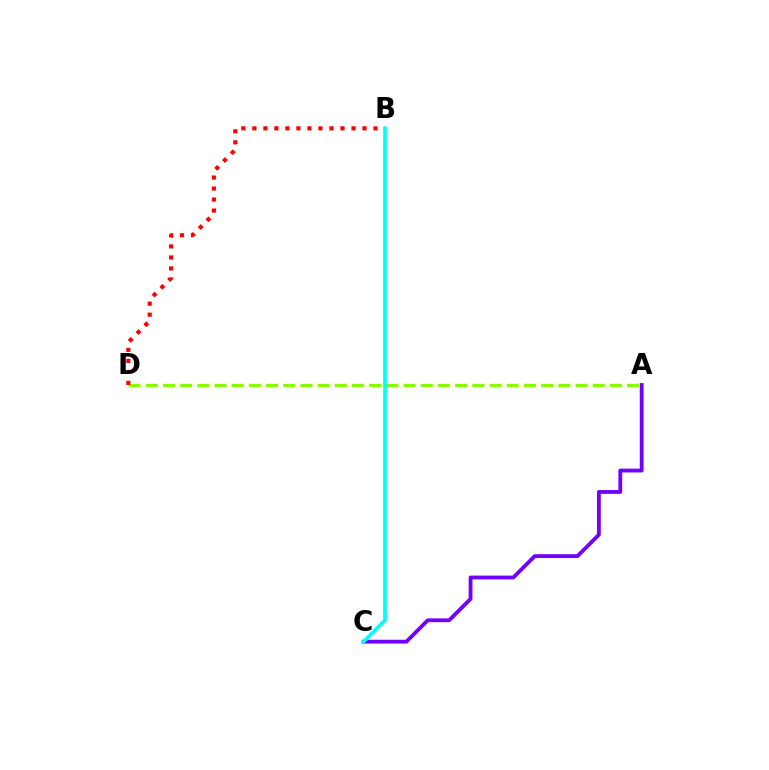{('A', 'C'): [{'color': '#7200ff', 'line_style': 'solid', 'thickness': 2.75}], ('A', 'D'): [{'color': '#84ff00', 'line_style': 'dashed', 'thickness': 2.34}], ('B', 'D'): [{'color': '#ff0000', 'line_style': 'dotted', 'thickness': 2.99}], ('B', 'C'): [{'color': '#00fff6', 'line_style': 'solid', 'thickness': 2.64}]}